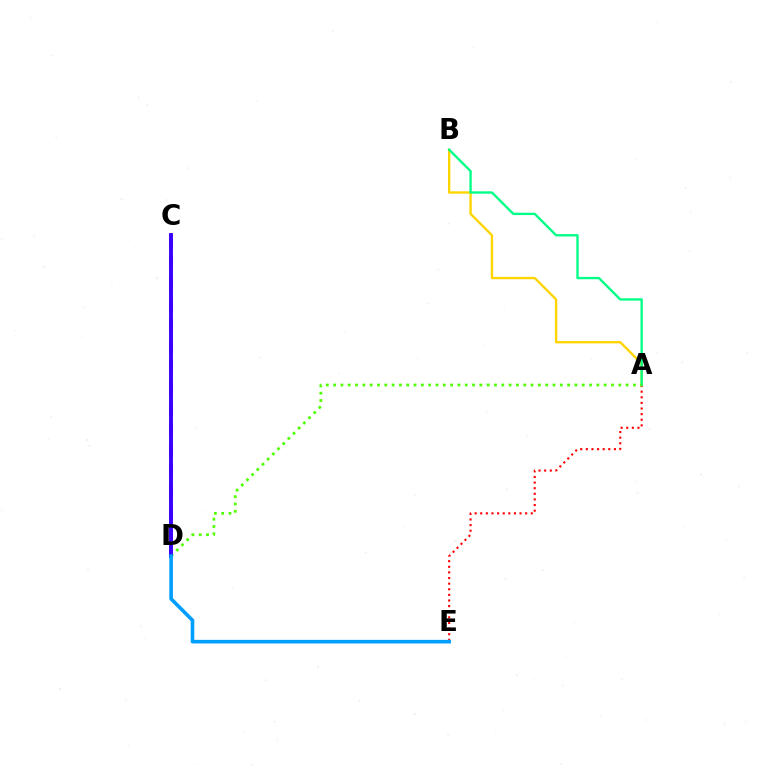{('A', 'E'): [{'color': '#ff0000', 'line_style': 'dotted', 'thickness': 1.53}], ('A', 'B'): [{'color': '#ffd500', 'line_style': 'solid', 'thickness': 1.7}, {'color': '#00ff86', 'line_style': 'solid', 'thickness': 1.69}], ('C', 'D'): [{'color': '#ff00ed', 'line_style': 'dashed', 'thickness': 2.83}, {'color': '#3700ff', 'line_style': 'solid', 'thickness': 2.8}], ('A', 'D'): [{'color': '#4fff00', 'line_style': 'dotted', 'thickness': 1.99}], ('D', 'E'): [{'color': '#009eff', 'line_style': 'solid', 'thickness': 2.6}]}